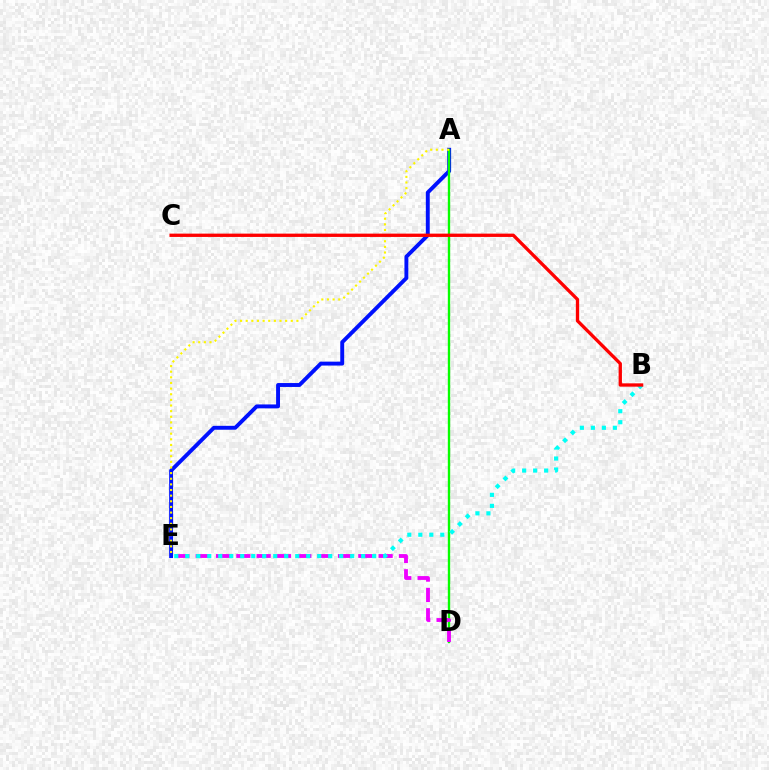{('A', 'E'): [{'color': '#0010ff', 'line_style': 'solid', 'thickness': 2.81}, {'color': '#fcf500', 'line_style': 'dotted', 'thickness': 1.53}], ('A', 'D'): [{'color': '#08ff00', 'line_style': 'solid', 'thickness': 1.71}], ('D', 'E'): [{'color': '#ee00ff', 'line_style': 'dashed', 'thickness': 2.76}], ('B', 'E'): [{'color': '#00fff6', 'line_style': 'dotted', 'thickness': 2.99}], ('B', 'C'): [{'color': '#ff0000', 'line_style': 'solid', 'thickness': 2.38}]}